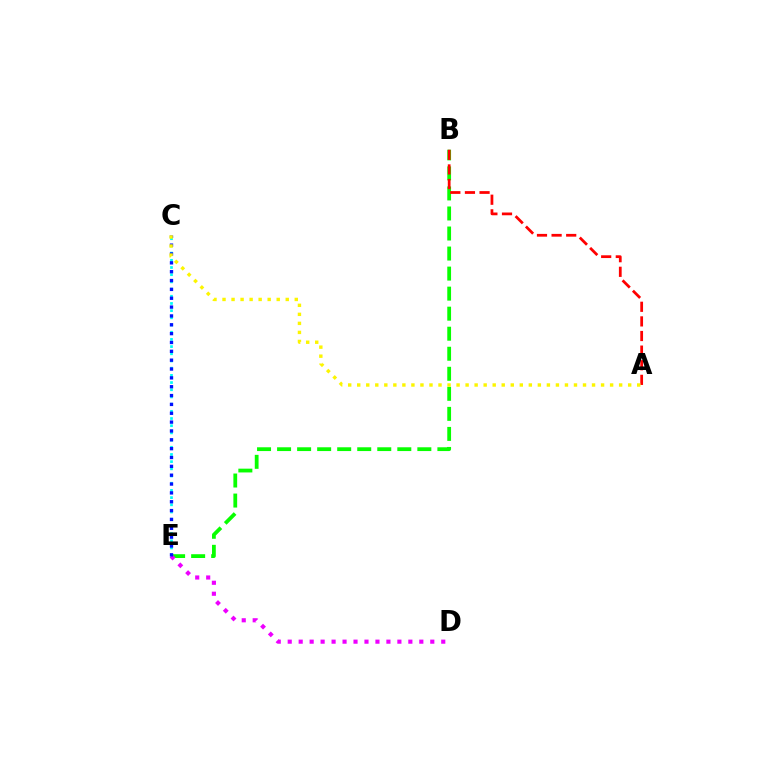{('B', 'E'): [{'color': '#08ff00', 'line_style': 'dashed', 'thickness': 2.72}], ('C', 'E'): [{'color': '#00fff6', 'line_style': 'dotted', 'thickness': 1.95}, {'color': '#0010ff', 'line_style': 'dotted', 'thickness': 2.4}], ('D', 'E'): [{'color': '#ee00ff', 'line_style': 'dotted', 'thickness': 2.98}], ('A', 'B'): [{'color': '#ff0000', 'line_style': 'dashed', 'thickness': 1.99}], ('A', 'C'): [{'color': '#fcf500', 'line_style': 'dotted', 'thickness': 2.45}]}